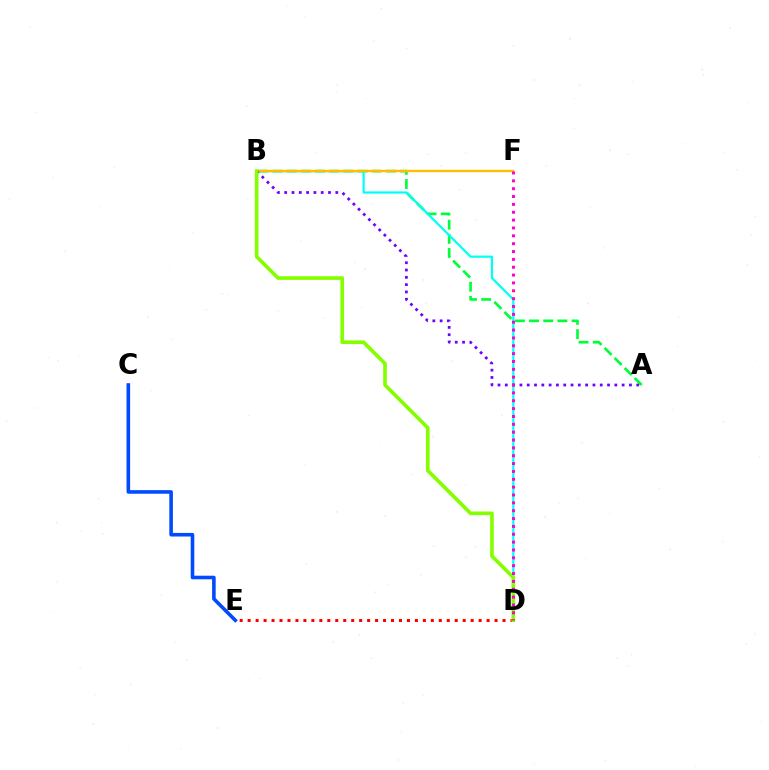{('A', 'B'): [{'color': '#00ff39', 'line_style': 'dashed', 'thickness': 1.93}, {'color': '#7200ff', 'line_style': 'dotted', 'thickness': 1.98}], ('C', 'E'): [{'color': '#004bff', 'line_style': 'solid', 'thickness': 2.59}], ('B', 'D'): [{'color': '#00fff6', 'line_style': 'solid', 'thickness': 1.58}, {'color': '#84ff00', 'line_style': 'solid', 'thickness': 2.63}], ('B', 'F'): [{'color': '#ffbd00', 'line_style': 'solid', 'thickness': 1.69}], ('D', 'E'): [{'color': '#ff0000', 'line_style': 'dotted', 'thickness': 2.16}], ('D', 'F'): [{'color': '#ff00cf', 'line_style': 'dotted', 'thickness': 2.13}]}